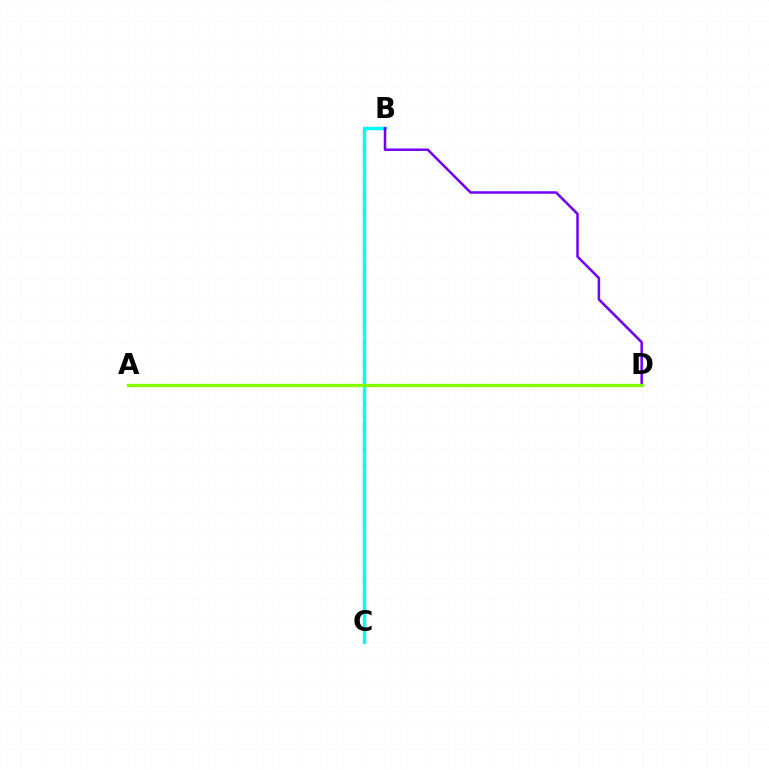{('B', 'C'): [{'color': '#ff0000', 'line_style': 'dashed', 'thickness': 2.26}, {'color': '#00fff6', 'line_style': 'solid', 'thickness': 2.45}], ('B', 'D'): [{'color': '#7200ff', 'line_style': 'solid', 'thickness': 1.81}], ('A', 'D'): [{'color': '#84ff00', 'line_style': 'solid', 'thickness': 2.38}]}